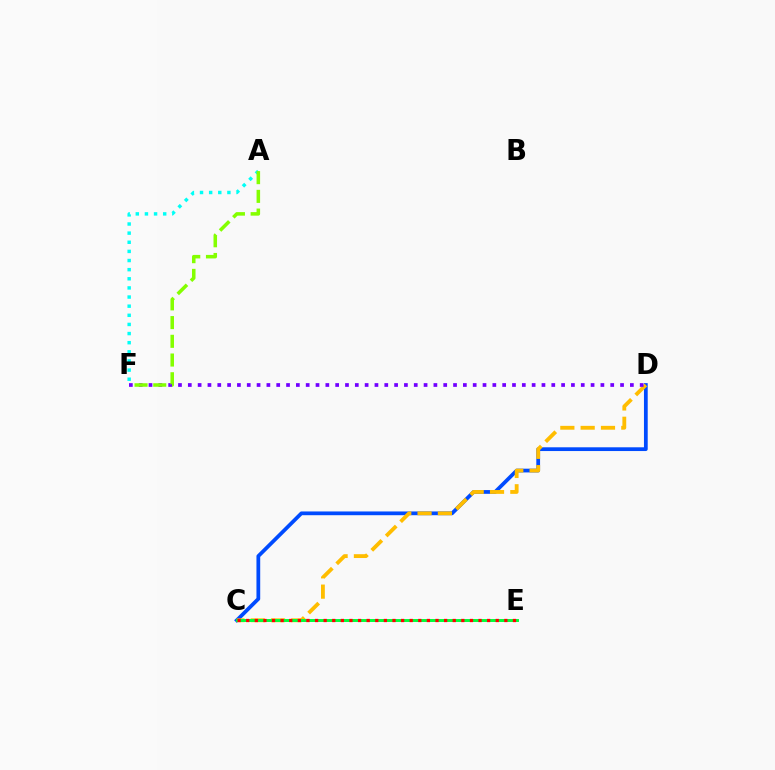{('C', 'E'): [{'color': '#ff00cf', 'line_style': 'dotted', 'thickness': 1.92}, {'color': '#00ff39', 'line_style': 'solid', 'thickness': 2.12}, {'color': '#ff0000', 'line_style': 'dotted', 'thickness': 2.34}], ('C', 'D'): [{'color': '#004bff', 'line_style': 'solid', 'thickness': 2.7}, {'color': '#ffbd00', 'line_style': 'dashed', 'thickness': 2.76}], ('D', 'F'): [{'color': '#7200ff', 'line_style': 'dotted', 'thickness': 2.67}], ('A', 'F'): [{'color': '#00fff6', 'line_style': 'dotted', 'thickness': 2.48}, {'color': '#84ff00', 'line_style': 'dashed', 'thickness': 2.54}]}